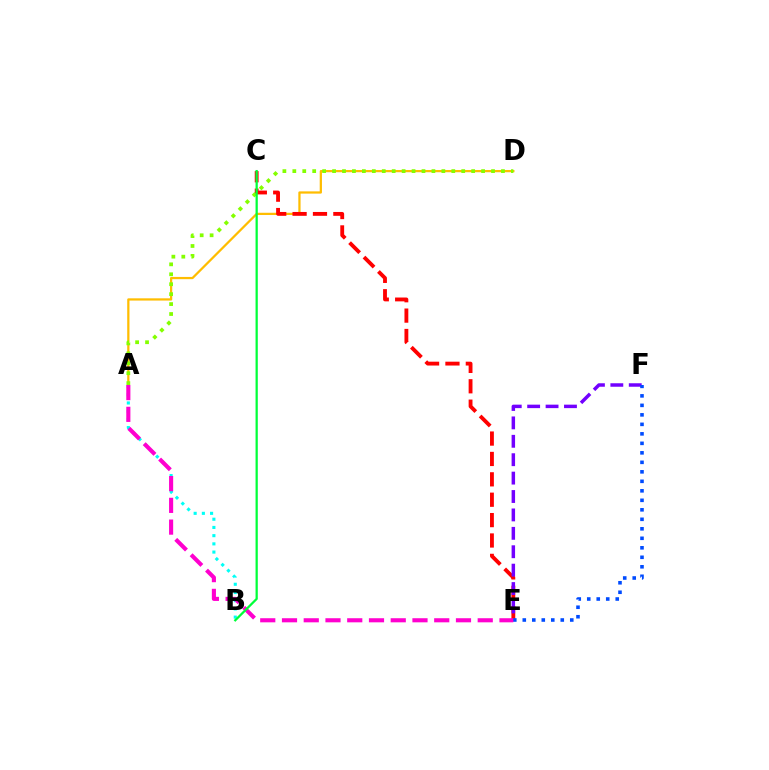{('A', 'D'): [{'color': '#ffbd00', 'line_style': 'solid', 'thickness': 1.62}, {'color': '#84ff00', 'line_style': 'dotted', 'thickness': 2.7}], ('C', 'E'): [{'color': '#ff0000', 'line_style': 'dashed', 'thickness': 2.77}], ('E', 'F'): [{'color': '#7200ff', 'line_style': 'dashed', 'thickness': 2.5}, {'color': '#004bff', 'line_style': 'dotted', 'thickness': 2.58}], ('A', 'B'): [{'color': '#00fff6', 'line_style': 'dotted', 'thickness': 2.23}], ('A', 'E'): [{'color': '#ff00cf', 'line_style': 'dashed', 'thickness': 2.95}], ('B', 'C'): [{'color': '#00ff39', 'line_style': 'solid', 'thickness': 1.62}]}